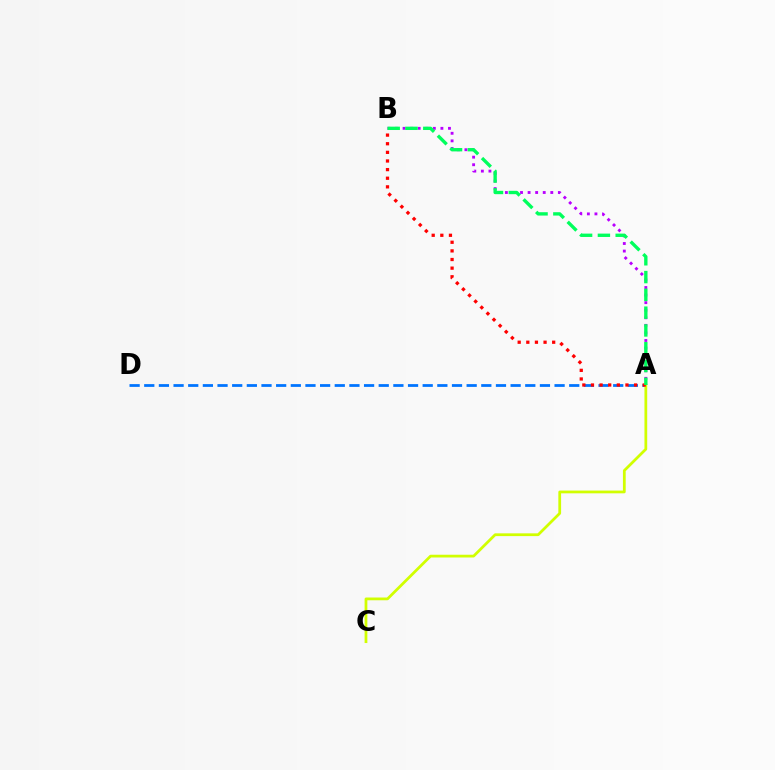{('A', 'B'): [{'color': '#b900ff', 'line_style': 'dotted', 'thickness': 2.06}, {'color': '#ff0000', 'line_style': 'dotted', 'thickness': 2.34}, {'color': '#00ff5c', 'line_style': 'dashed', 'thickness': 2.42}], ('A', 'D'): [{'color': '#0074ff', 'line_style': 'dashed', 'thickness': 1.99}], ('A', 'C'): [{'color': '#d1ff00', 'line_style': 'solid', 'thickness': 1.98}]}